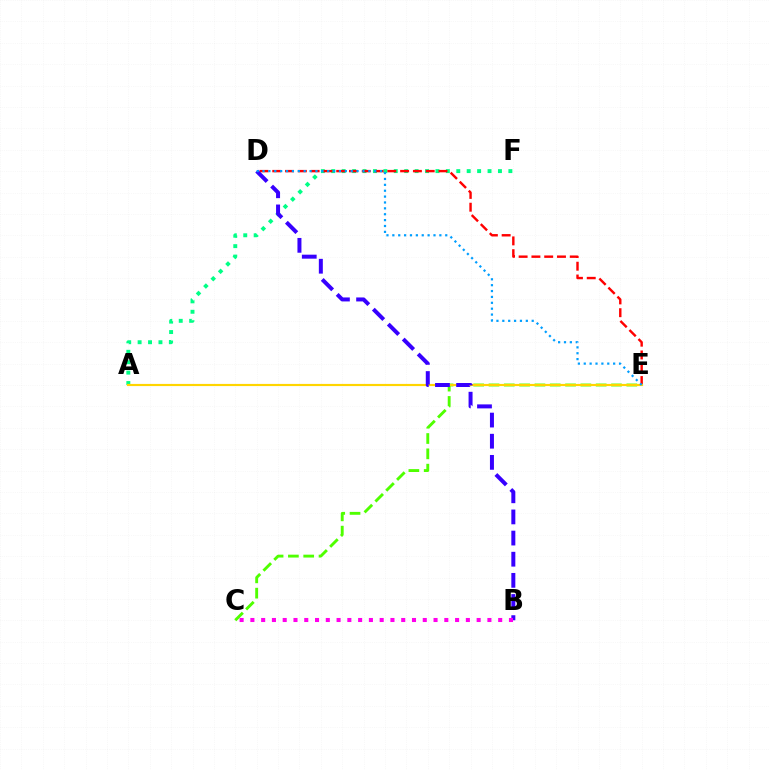{('A', 'F'): [{'color': '#00ff86', 'line_style': 'dotted', 'thickness': 2.83}], ('C', 'E'): [{'color': '#4fff00', 'line_style': 'dashed', 'thickness': 2.08}], ('D', 'E'): [{'color': '#ff0000', 'line_style': 'dashed', 'thickness': 1.74}, {'color': '#009eff', 'line_style': 'dotted', 'thickness': 1.6}], ('A', 'E'): [{'color': '#ffd500', 'line_style': 'solid', 'thickness': 1.56}], ('B', 'D'): [{'color': '#3700ff', 'line_style': 'dashed', 'thickness': 2.87}], ('B', 'C'): [{'color': '#ff00ed', 'line_style': 'dotted', 'thickness': 2.93}]}